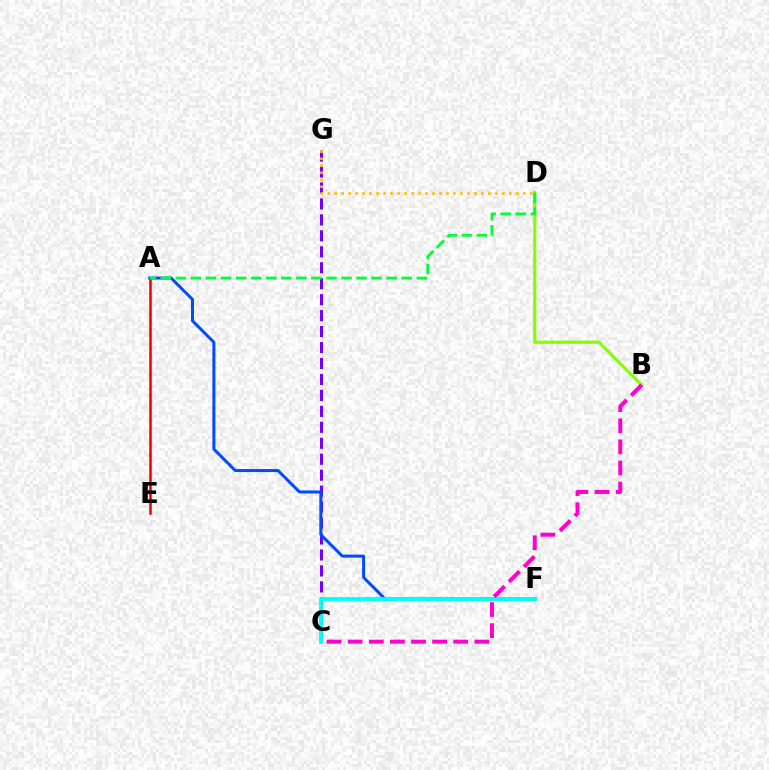{('C', 'G'): [{'color': '#7200ff', 'line_style': 'dashed', 'thickness': 2.17}], ('D', 'G'): [{'color': '#ffbd00', 'line_style': 'dotted', 'thickness': 1.9}], ('A', 'F'): [{'color': '#004bff', 'line_style': 'solid', 'thickness': 2.15}], ('C', 'F'): [{'color': '#00fff6', 'line_style': 'solid', 'thickness': 2.75}], ('A', 'E'): [{'color': '#ff0000', 'line_style': 'solid', 'thickness': 1.85}], ('B', 'D'): [{'color': '#84ff00', 'line_style': 'solid', 'thickness': 2.3}], ('A', 'D'): [{'color': '#00ff39', 'line_style': 'dashed', 'thickness': 2.05}], ('B', 'C'): [{'color': '#ff00cf', 'line_style': 'dashed', 'thickness': 2.87}]}